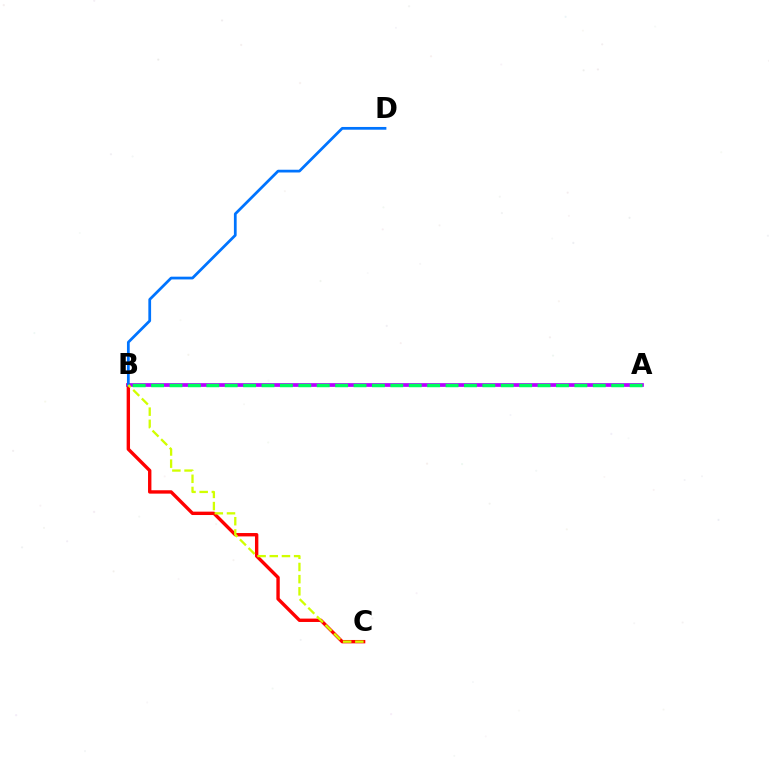{('A', 'B'): [{'color': '#b900ff', 'line_style': 'solid', 'thickness': 2.68}, {'color': '#00ff5c', 'line_style': 'dashed', 'thickness': 2.5}], ('B', 'C'): [{'color': '#ff0000', 'line_style': 'solid', 'thickness': 2.43}, {'color': '#d1ff00', 'line_style': 'dashed', 'thickness': 1.65}], ('B', 'D'): [{'color': '#0074ff', 'line_style': 'solid', 'thickness': 1.98}]}